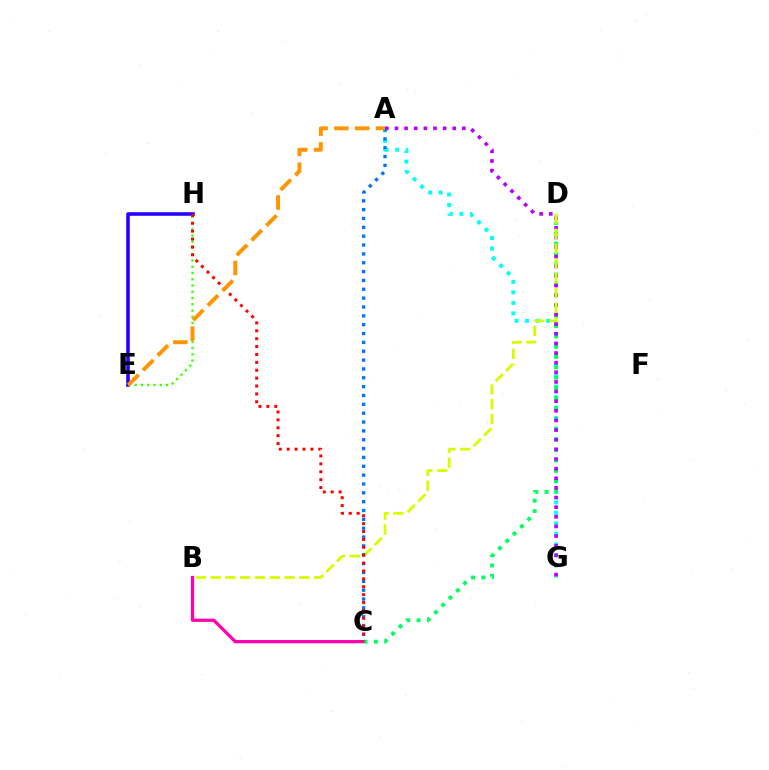{('E', 'H'): [{'color': '#2500ff', 'line_style': 'solid', 'thickness': 2.56}, {'color': '#3dff00', 'line_style': 'dotted', 'thickness': 1.7}], ('A', 'G'): [{'color': '#00fff6', 'line_style': 'dotted', 'thickness': 2.86}, {'color': '#b900ff', 'line_style': 'dotted', 'thickness': 2.62}], ('B', 'C'): [{'color': '#ff00ac', 'line_style': 'solid', 'thickness': 2.33}], ('C', 'D'): [{'color': '#00ff5c', 'line_style': 'dotted', 'thickness': 2.8}], ('B', 'D'): [{'color': '#d1ff00', 'line_style': 'dashed', 'thickness': 2.01}], ('A', 'C'): [{'color': '#0074ff', 'line_style': 'dotted', 'thickness': 2.4}], ('C', 'H'): [{'color': '#ff0000', 'line_style': 'dotted', 'thickness': 2.14}], ('A', 'E'): [{'color': '#ff9400', 'line_style': 'dashed', 'thickness': 2.83}]}